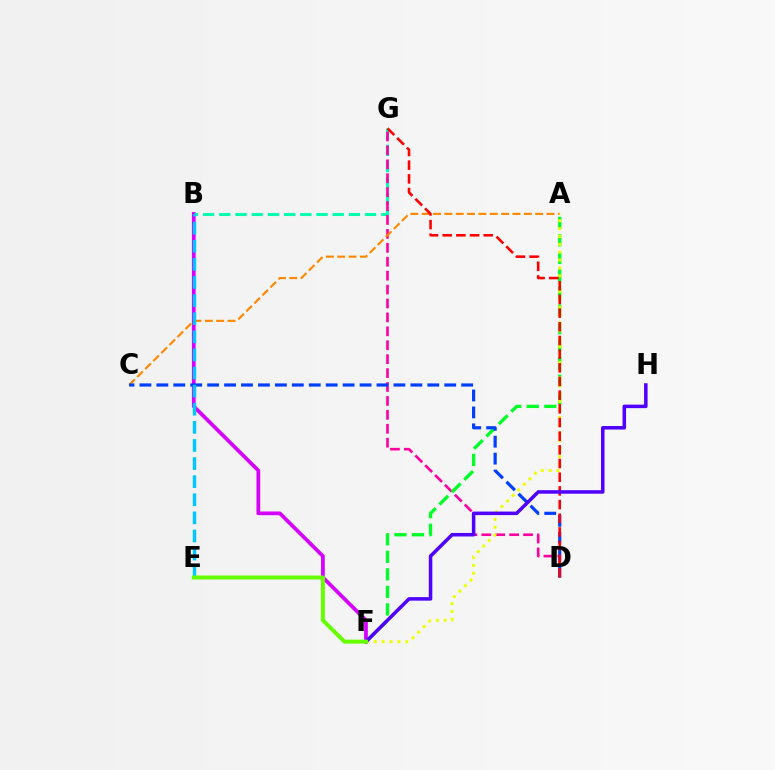{('B', 'F'): [{'color': '#d600ff', 'line_style': 'solid', 'thickness': 2.67}], ('B', 'G'): [{'color': '#00ffaf', 'line_style': 'dashed', 'thickness': 2.2}], ('D', 'G'): [{'color': '#ff00a0', 'line_style': 'dashed', 'thickness': 1.89}, {'color': '#ff0000', 'line_style': 'dashed', 'thickness': 1.86}], ('A', 'C'): [{'color': '#ff8800', 'line_style': 'dashed', 'thickness': 1.54}], ('A', 'F'): [{'color': '#00ff27', 'line_style': 'dashed', 'thickness': 2.38}, {'color': '#eeff00', 'line_style': 'dotted', 'thickness': 2.14}], ('C', 'D'): [{'color': '#003fff', 'line_style': 'dashed', 'thickness': 2.3}], ('B', 'E'): [{'color': '#00c7ff', 'line_style': 'dashed', 'thickness': 2.46}], ('F', 'H'): [{'color': '#4f00ff', 'line_style': 'solid', 'thickness': 2.53}], ('E', 'F'): [{'color': '#66ff00', 'line_style': 'solid', 'thickness': 2.87}]}